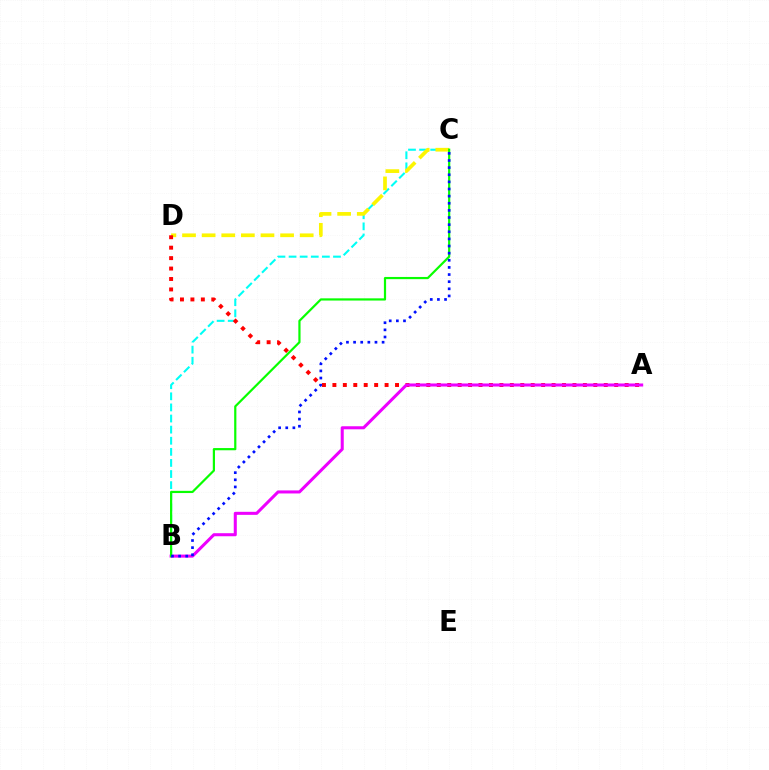{('B', 'C'): [{'color': '#00fff6', 'line_style': 'dashed', 'thickness': 1.51}, {'color': '#08ff00', 'line_style': 'solid', 'thickness': 1.58}, {'color': '#0010ff', 'line_style': 'dotted', 'thickness': 1.94}], ('C', 'D'): [{'color': '#fcf500', 'line_style': 'dashed', 'thickness': 2.66}], ('A', 'D'): [{'color': '#ff0000', 'line_style': 'dotted', 'thickness': 2.84}], ('A', 'B'): [{'color': '#ee00ff', 'line_style': 'solid', 'thickness': 2.19}]}